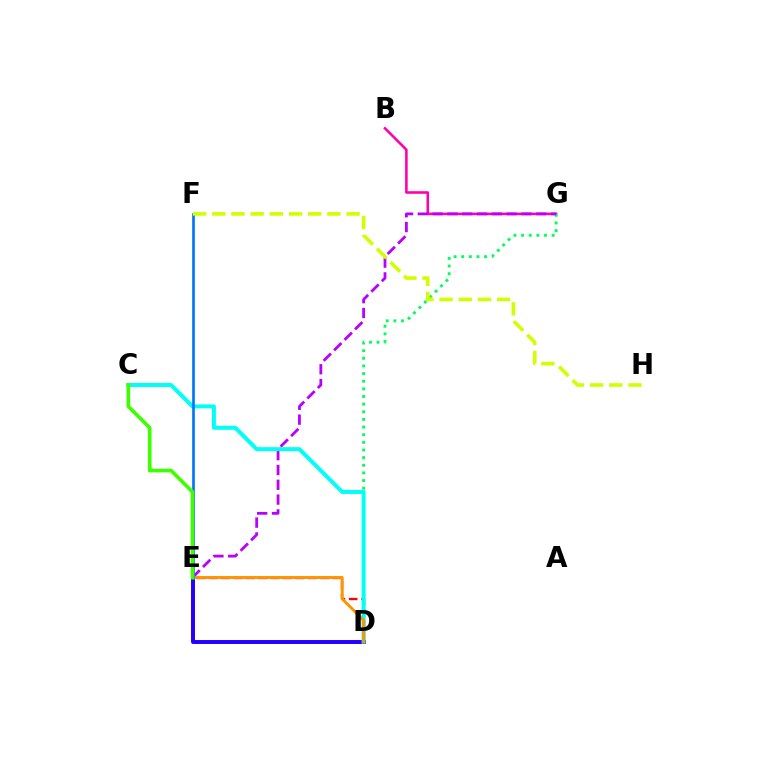{('B', 'G'): [{'color': '#ff00ac', 'line_style': 'solid', 'thickness': 1.85}], ('D', 'G'): [{'color': '#00ff5c', 'line_style': 'dotted', 'thickness': 2.08}], ('D', 'E'): [{'color': '#ff0000', 'line_style': 'dashed', 'thickness': 1.68}, {'color': '#2500ff', 'line_style': 'solid', 'thickness': 2.84}, {'color': '#ff9400', 'line_style': 'solid', 'thickness': 2.1}], ('E', 'G'): [{'color': '#b900ff', 'line_style': 'dashed', 'thickness': 2.01}], ('C', 'D'): [{'color': '#00fff6', 'line_style': 'solid', 'thickness': 2.88}], ('E', 'F'): [{'color': '#0074ff', 'line_style': 'solid', 'thickness': 1.92}], ('C', 'E'): [{'color': '#3dff00', 'line_style': 'solid', 'thickness': 2.62}], ('F', 'H'): [{'color': '#d1ff00', 'line_style': 'dashed', 'thickness': 2.61}]}